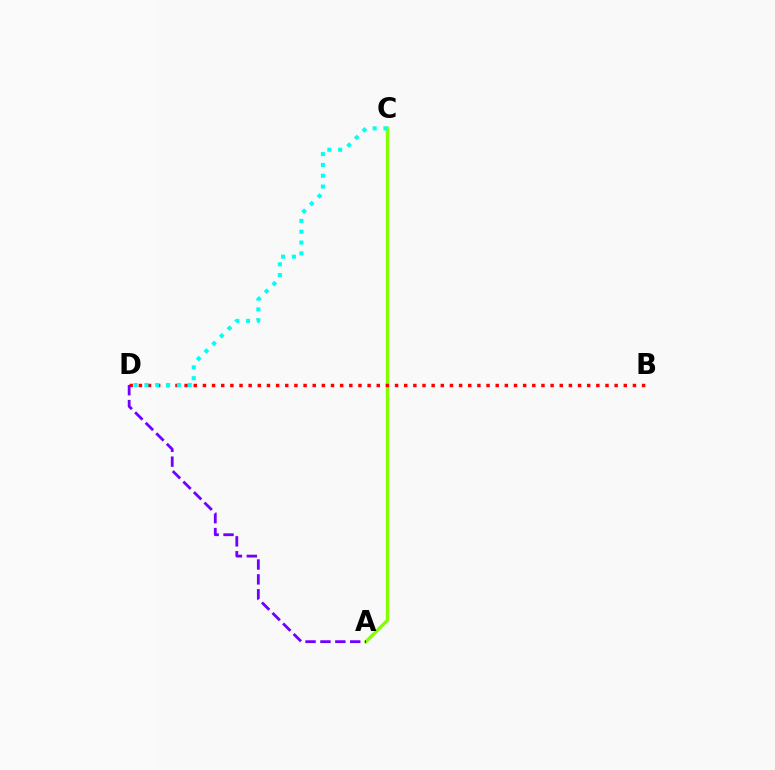{('A', 'C'): [{'color': '#84ff00', 'line_style': 'solid', 'thickness': 2.47}], ('B', 'D'): [{'color': '#ff0000', 'line_style': 'dotted', 'thickness': 2.49}], ('C', 'D'): [{'color': '#00fff6', 'line_style': 'dotted', 'thickness': 2.94}], ('A', 'D'): [{'color': '#7200ff', 'line_style': 'dashed', 'thickness': 2.02}]}